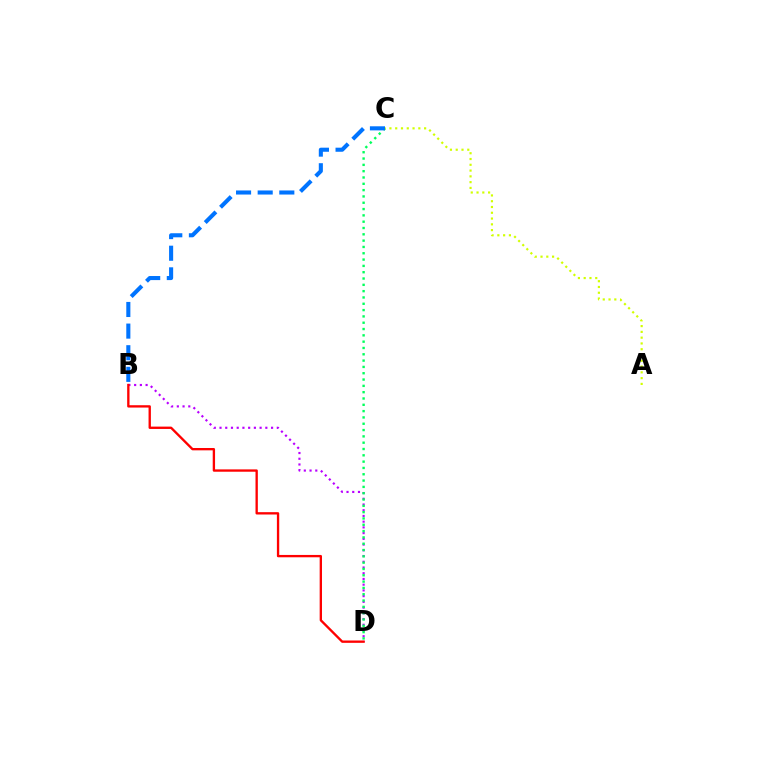{('B', 'D'): [{'color': '#b900ff', 'line_style': 'dotted', 'thickness': 1.56}, {'color': '#ff0000', 'line_style': 'solid', 'thickness': 1.69}], ('A', 'C'): [{'color': '#d1ff00', 'line_style': 'dotted', 'thickness': 1.57}], ('C', 'D'): [{'color': '#00ff5c', 'line_style': 'dotted', 'thickness': 1.72}], ('B', 'C'): [{'color': '#0074ff', 'line_style': 'dashed', 'thickness': 2.94}]}